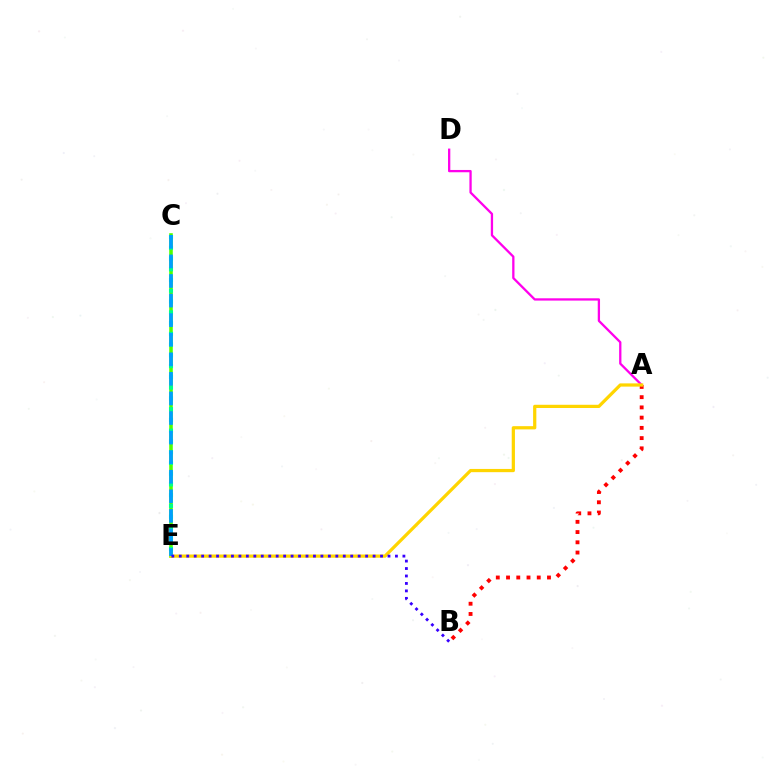{('C', 'E'): [{'color': '#4fff00', 'line_style': 'solid', 'thickness': 2.58}, {'color': '#00ff86', 'line_style': 'dotted', 'thickness': 2.92}, {'color': '#009eff', 'line_style': 'dashed', 'thickness': 2.66}], ('A', 'B'): [{'color': '#ff0000', 'line_style': 'dotted', 'thickness': 2.78}], ('A', 'D'): [{'color': '#ff00ed', 'line_style': 'solid', 'thickness': 1.65}], ('A', 'E'): [{'color': '#ffd500', 'line_style': 'solid', 'thickness': 2.33}], ('B', 'E'): [{'color': '#3700ff', 'line_style': 'dotted', 'thickness': 2.03}]}